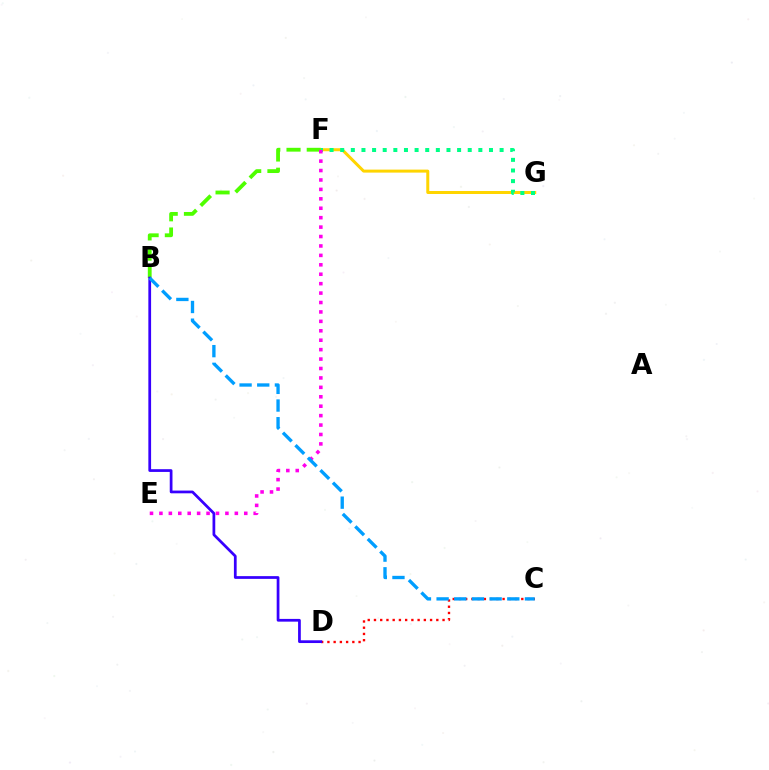{('F', 'G'): [{'color': '#ffd500', 'line_style': 'solid', 'thickness': 2.16}, {'color': '#00ff86', 'line_style': 'dotted', 'thickness': 2.89}], ('B', 'F'): [{'color': '#4fff00', 'line_style': 'dashed', 'thickness': 2.75}], ('C', 'D'): [{'color': '#ff0000', 'line_style': 'dotted', 'thickness': 1.69}], ('E', 'F'): [{'color': '#ff00ed', 'line_style': 'dotted', 'thickness': 2.56}], ('B', 'D'): [{'color': '#3700ff', 'line_style': 'solid', 'thickness': 1.97}], ('B', 'C'): [{'color': '#009eff', 'line_style': 'dashed', 'thickness': 2.4}]}